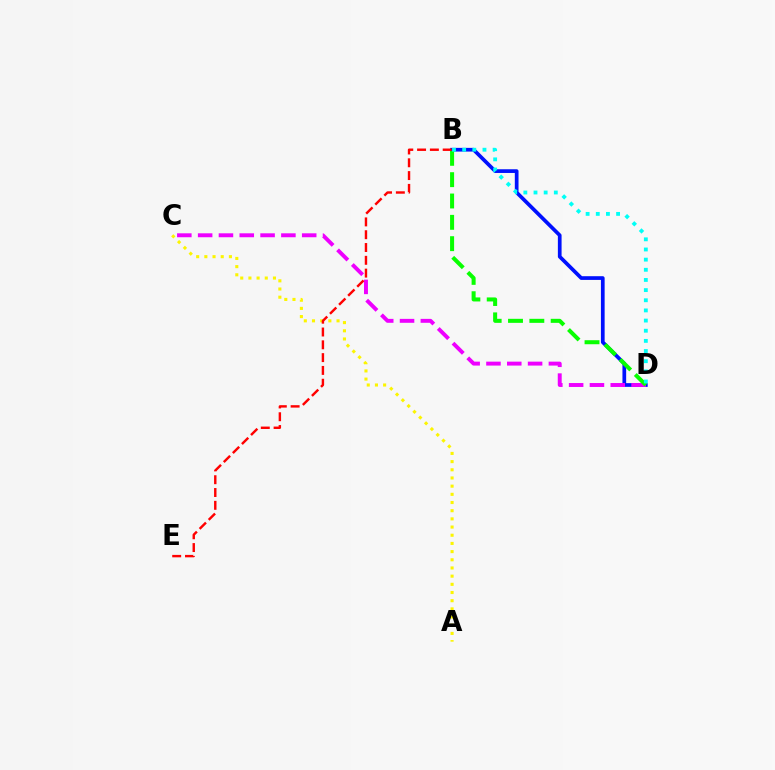{('B', 'D'): [{'color': '#0010ff', 'line_style': 'solid', 'thickness': 2.67}, {'color': '#08ff00', 'line_style': 'dashed', 'thickness': 2.9}, {'color': '#00fff6', 'line_style': 'dotted', 'thickness': 2.76}], ('C', 'D'): [{'color': '#ee00ff', 'line_style': 'dashed', 'thickness': 2.83}], ('A', 'C'): [{'color': '#fcf500', 'line_style': 'dotted', 'thickness': 2.22}], ('B', 'E'): [{'color': '#ff0000', 'line_style': 'dashed', 'thickness': 1.74}]}